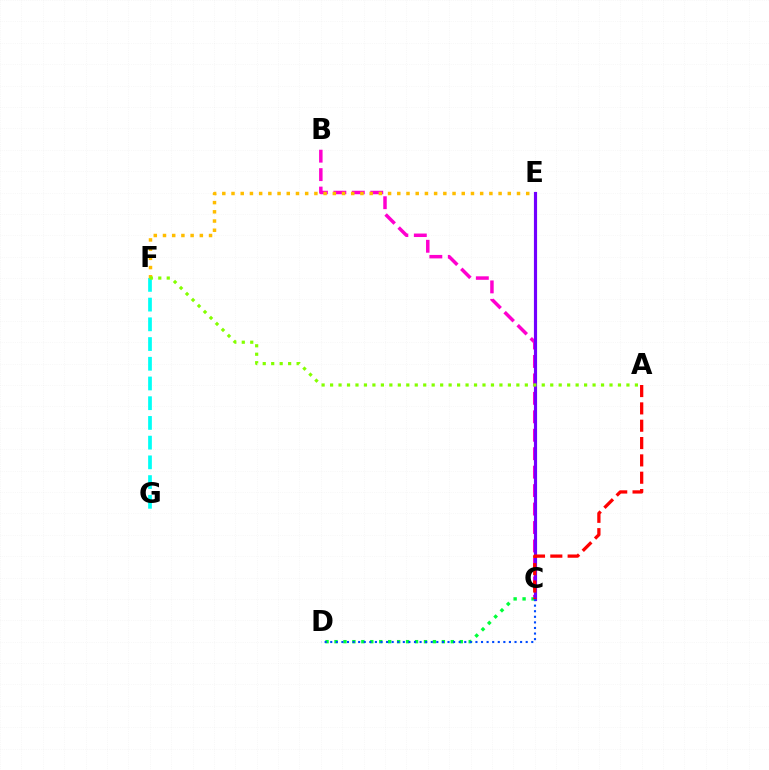{('B', 'C'): [{'color': '#ff00cf', 'line_style': 'dashed', 'thickness': 2.51}], ('C', 'D'): [{'color': '#00ff39', 'line_style': 'dotted', 'thickness': 2.43}, {'color': '#004bff', 'line_style': 'dotted', 'thickness': 1.52}], ('F', 'G'): [{'color': '#00fff6', 'line_style': 'dashed', 'thickness': 2.68}], ('E', 'F'): [{'color': '#ffbd00', 'line_style': 'dotted', 'thickness': 2.5}], ('C', 'E'): [{'color': '#7200ff', 'line_style': 'solid', 'thickness': 2.28}], ('A', 'C'): [{'color': '#ff0000', 'line_style': 'dashed', 'thickness': 2.35}], ('A', 'F'): [{'color': '#84ff00', 'line_style': 'dotted', 'thickness': 2.3}]}